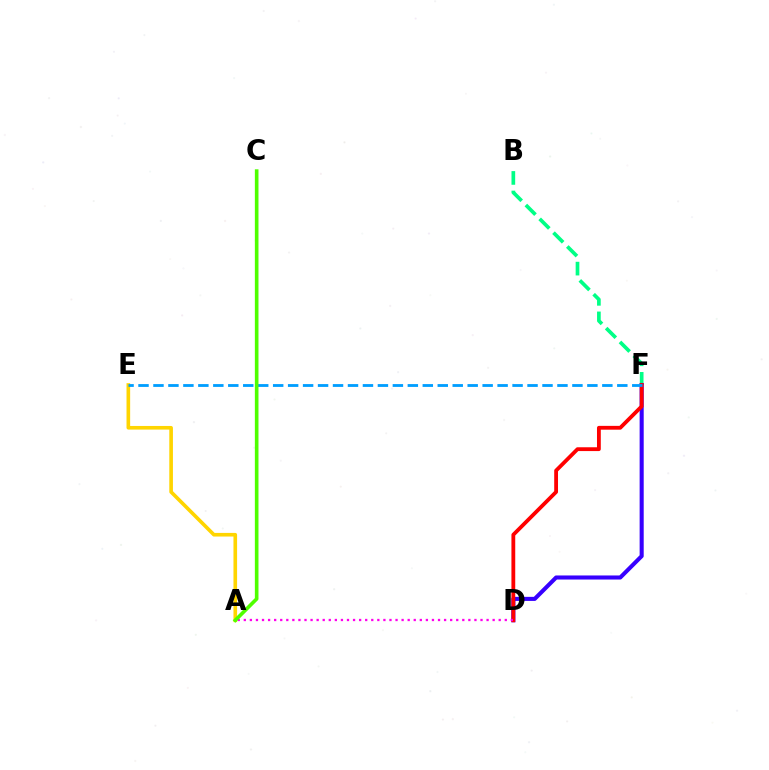{('B', 'F'): [{'color': '#00ff86', 'line_style': 'dashed', 'thickness': 2.65}], ('A', 'E'): [{'color': '#ffd500', 'line_style': 'solid', 'thickness': 2.62}], ('D', 'F'): [{'color': '#3700ff', 'line_style': 'solid', 'thickness': 2.93}, {'color': '#ff0000', 'line_style': 'solid', 'thickness': 2.74}], ('A', 'D'): [{'color': '#ff00ed', 'line_style': 'dotted', 'thickness': 1.65}], ('E', 'F'): [{'color': '#009eff', 'line_style': 'dashed', 'thickness': 2.03}], ('A', 'C'): [{'color': '#4fff00', 'line_style': 'solid', 'thickness': 2.61}]}